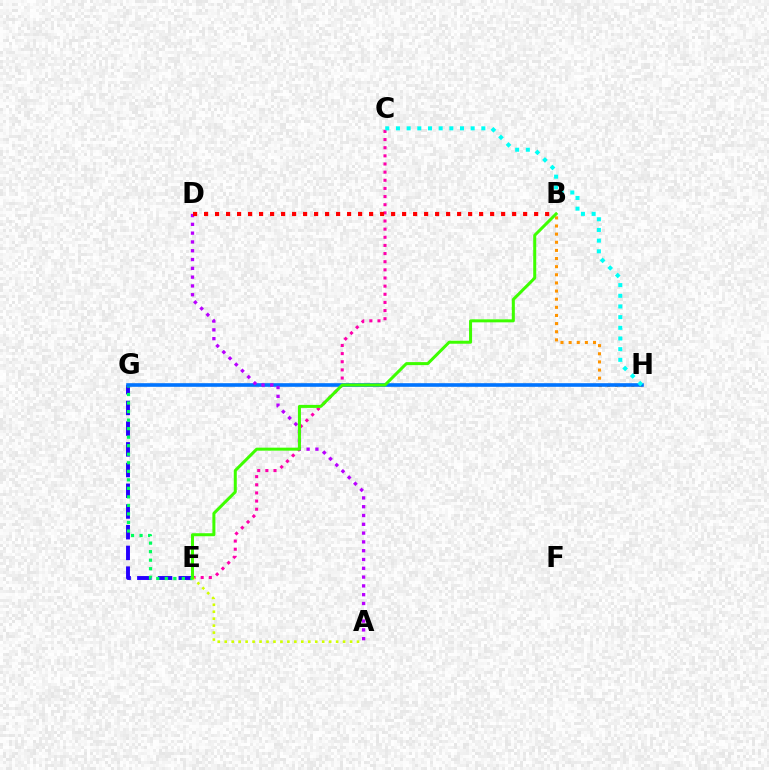{('E', 'G'): [{'color': '#2500ff', 'line_style': 'dashed', 'thickness': 2.81}, {'color': '#00ff5c', 'line_style': 'dotted', 'thickness': 2.32}], ('C', 'E'): [{'color': '#ff00ac', 'line_style': 'dotted', 'thickness': 2.21}], ('B', 'H'): [{'color': '#ff9400', 'line_style': 'dotted', 'thickness': 2.21}], ('A', 'E'): [{'color': '#d1ff00', 'line_style': 'dotted', 'thickness': 1.89}], ('G', 'H'): [{'color': '#0074ff', 'line_style': 'solid', 'thickness': 2.61}], ('A', 'D'): [{'color': '#b900ff', 'line_style': 'dotted', 'thickness': 2.39}], ('C', 'H'): [{'color': '#00fff6', 'line_style': 'dotted', 'thickness': 2.9}], ('B', 'E'): [{'color': '#3dff00', 'line_style': 'solid', 'thickness': 2.17}], ('B', 'D'): [{'color': '#ff0000', 'line_style': 'dotted', 'thickness': 2.99}]}